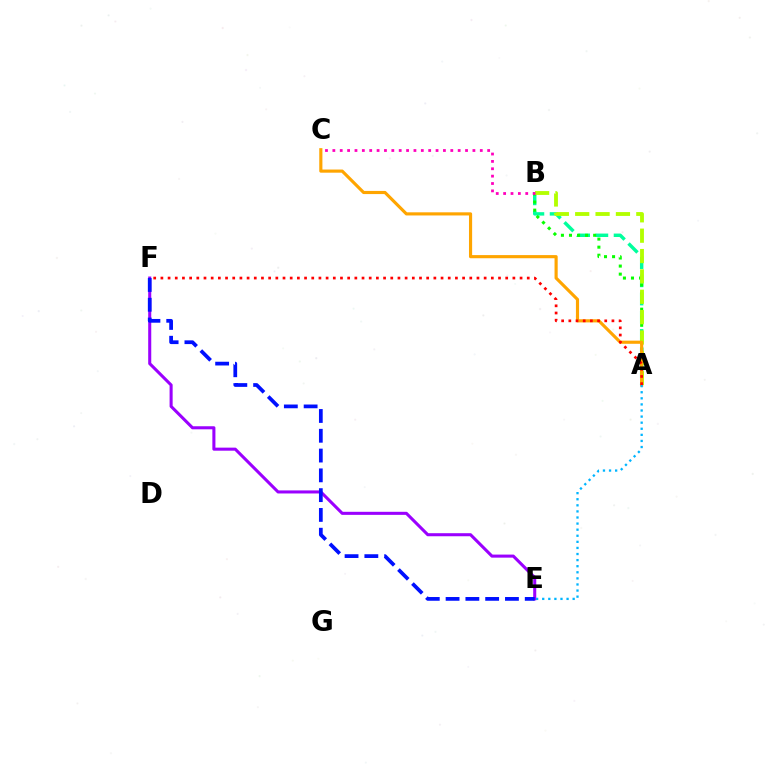{('A', 'B'): [{'color': '#00ff9d', 'line_style': 'dashed', 'thickness': 2.47}, {'color': '#08ff00', 'line_style': 'dotted', 'thickness': 2.19}, {'color': '#b3ff00', 'line_style': 'dashed', 'thickness': 2.77}], ('A', 'C'): [{'color': '#ffa500', 'line_style': 'solid', 'thickness': 2.27}], ('E', 'F'): [{'color': '#9b00ff', 'line_style': 'solid', 'thickness': 2.2}, {'color': '#0010ff', 'line_style': 'dashed', 'thickness': 2.69}], ('B', 'C'): [{'color': '#ff00bd', 'line_style': 'dotted', 'thickness': 2.0}], ('A', 'F'): [{'color': '#ff0000', 'line_style': 'dotted', 'thickness': 1.95}], ('A', 'E'): [{'color': '#00b5ff', 'line_style': 'dotted', 'thickness': 1.65}]}